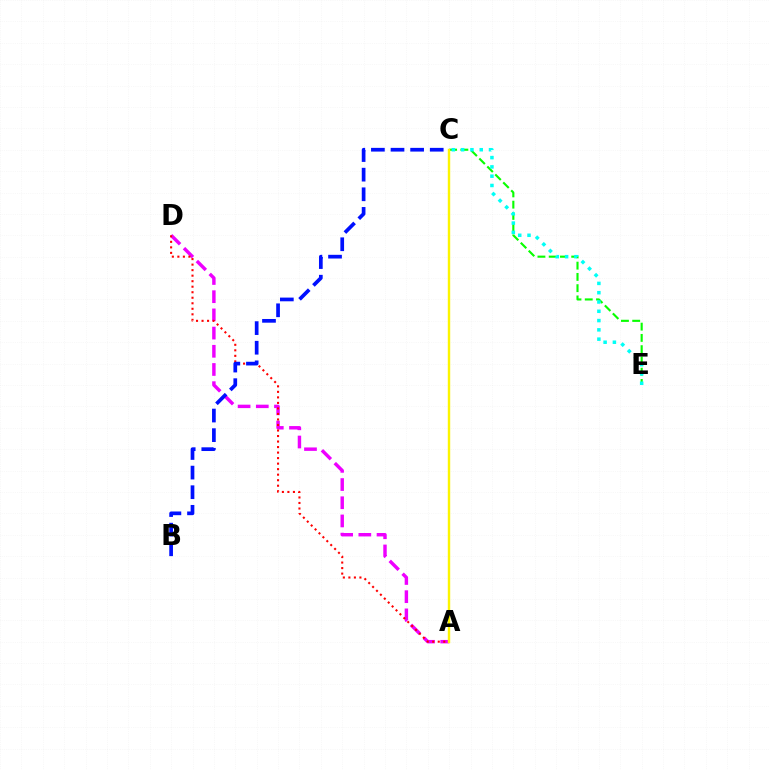{('C', 'E'): [{'color': '#08ff00', 'line_style': 'dashed', 'thickness': 1.53}, {'color': '#00fff6', 'line_style': 'dotted', 'thickness': 2.52}], ('A', 'D'): [{'color': '#ee00ff', 'line_style': 'dashed', 'thickness': 2.47}, {'color': '#ff0000', 'line_style': 'dotted', 'thickness': 1.5}], ('A', 'C'): [{'color': '#fcf500', 'line_style': 'solid', 'thickness': 1.74}], ('B', 'C'): [{'color': '#0010ff', 'line_style': 'dashed', 'thickness': 2.66}]}